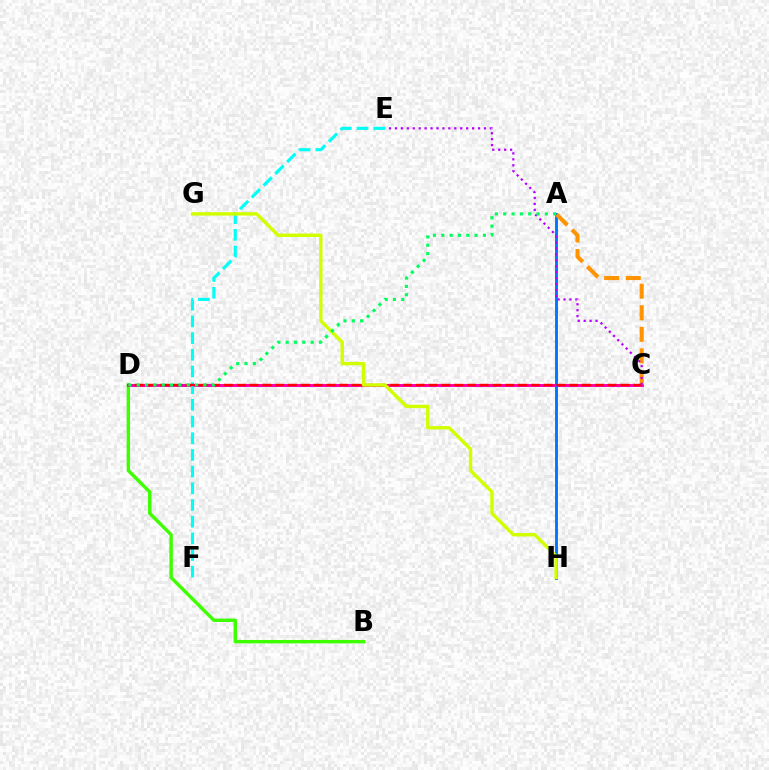{('C', 'D'): [{'color': '#2500ff', 'line_style': 'dashed', 'thickness': 2.12}, {'color': '#ff00ac', 'line_style': 'solid', 'thickness': 2.08}, {'color': '#ff0000', 'line_style': 'dashed', 'thickness': 1.74}], ('B', 'D'): [{'color': '#3dff00', 'line_style': 'solid', 'thickness': 2.45}], ('A', 'H'): [{'color': '#0074ff', 'line_style': 'solid', 'thickness': 2.06}], ('E', 'F'): [{'color': '#00fff6', 'line_style': 'dashed', 'thickness': 2.27}], ('A', 'C'): [{'color': '#ff9400', 'line_style': 'dashed', 'thickness': 2.93}], ('C', 'E'): [{'color': '#b900ff', 'line_style': 'dotted', 'thickness': 1.61}], ('G', 'H'): [{'color': '#d1ff00', 'line_style': 'solid', 'thickness': 2.46}], ('A', 'D'): [{'color': '#00ff5c', 'line_style': 'dotted', 'thickness': 2.26}]}